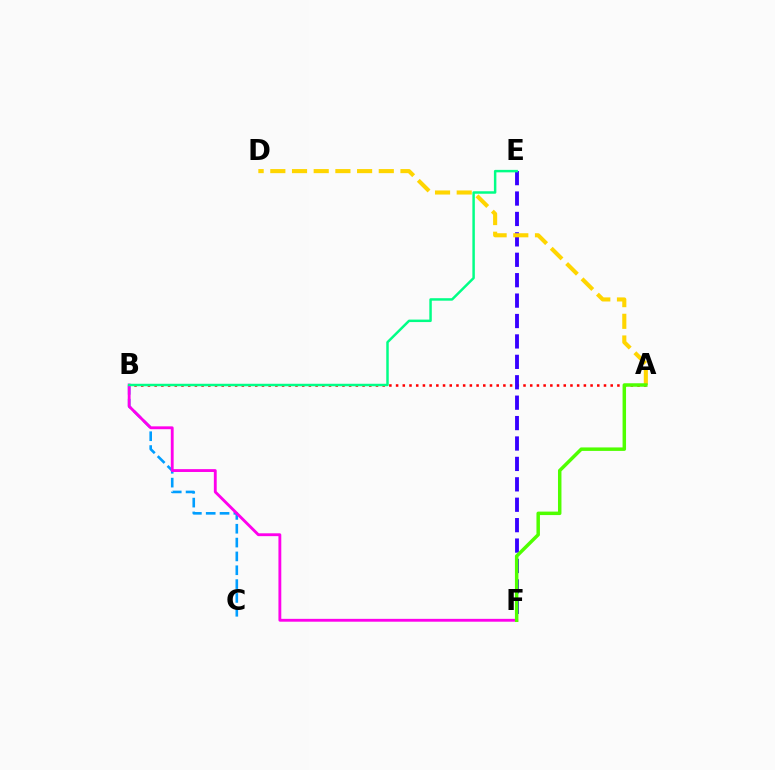{('B', 'C'): [{'color': '#009eff', 'line_style': 'dashed', 'thickness': 1.88}], ('A', 'B'): [{'color': '#ff0000', 'line_style': 'dotted', 'thickness': 1.82}], ('E', 'F'): [{'color': '#3700ff', 'line_style': 'dashed', 'thickness': 2.77}], ('B', 'F'): [{'color': '#ff00ed', 'line_style': 'solid', 'thickness': 2.05}], ('A', 'D'): [{'color': '#ffd500', 'line_style': 'dashed', 'thickness': 2.95}], ('B', 'E'): [{'color': '#00ff86', 'line_style': 'solid', 'thickness': 1.78}], ('A', 'F'): [{'color': '#4fff00', 'line_style': 'solid', 'thickness': 2.5}]}